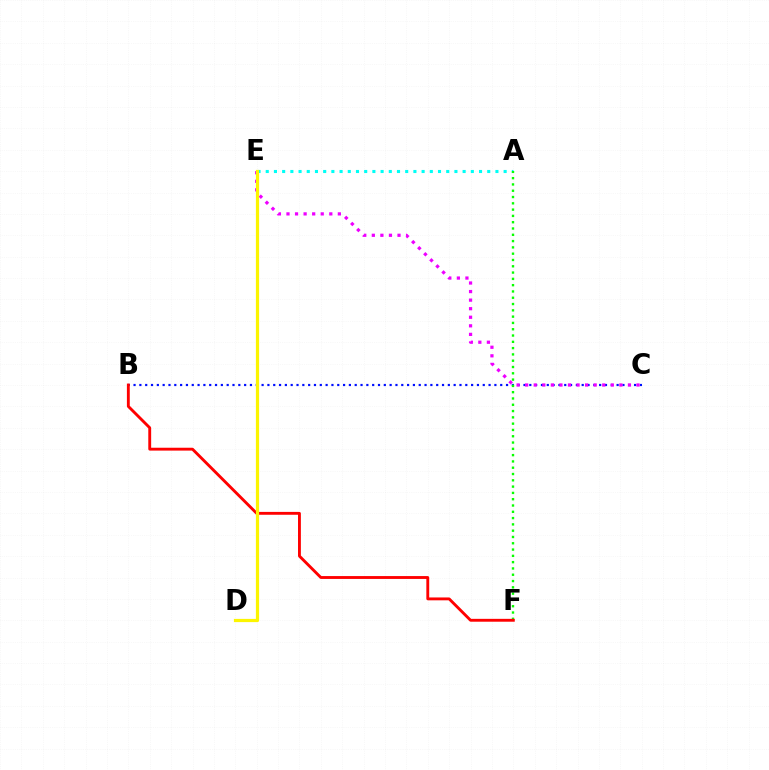{('A', 'E'): [{'color': '#00fff6', 'line_style': 'dotted', 'thickness': 2.23}], ('B', 'C'): [{'color': '#0010ff', 'line_style': 'dotted', 'thickness': 1.58}], ('A', 'F'): [{'color': '#08ff00', 'line_style': 'dotted', 'thickness': 1.71}], ('B', 'F'): [{'color': '#ff0000', 'line_style': 'solid', 'thickness': 2.07}], ('C', 'E'): [{'color': '#ee00ff', 'line_style': 'dotted', 'thickness': 2.33}], ('D', 'E'): [{'color': '#fcf500', 'line_style': 'solid', 'thickness': 2.31}]}